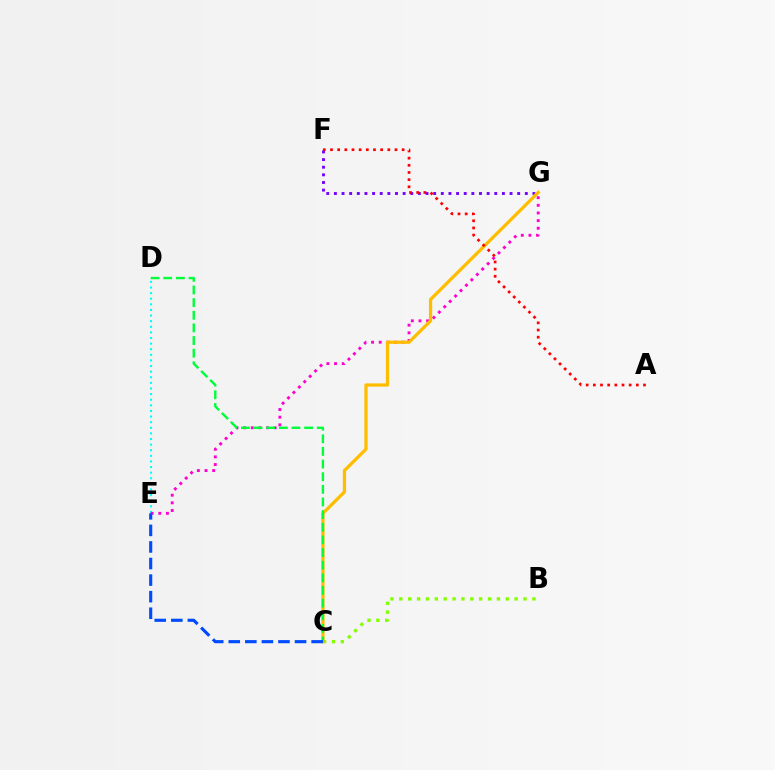{('F', 'G'): [{'color': '#7200ff', 'line_style': 'dotted', 'thickness': 2.07}], ('D', 'E'): [{'color': '#00fff6', 'line_style': 'dotted', 'thickness': 1.52}], ('E', 'G'): [{'color': '#ff00cf', 'line_style': 'dotted', 'thickness': 2.08}], ('B', 'C'): [{'color': '#84ff00', 'line_style': 'dotted', 'thickness': 2.41}], ('C', 'G'): [{'color': '#ffbd00', 'line_style': 'solid', 'thickness': 2.35}], ('C', 'D'): [{'color': '#00ff39', 'line_style': 'dashed', 'thickness': 1.72}], ('A', 'F'): [{'color': '#ff0000', 'line_style': 'dotted', 'thickness': 1.95}], ('C', 'E'): [{'color': '#004bff', 'line_style': 'dashed', 'thickness': 2.25}]}